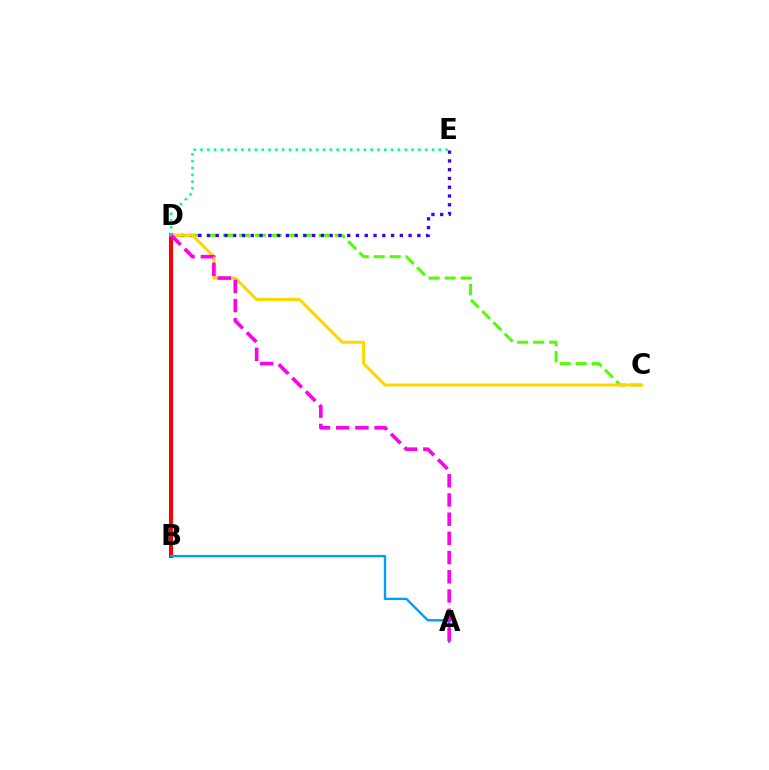{('C', 'D'): [{'color': '#4fff00', 'line_style': 'dashed', 'thickness': 2.17}, {'color': '#ffd500', 'line_style': 'solid', 'thickness': 2.14}], ('B', 'D'): [{'color': '#ff0000', 'line_style': 'solid', 'thickness': 2.88}], ('D', 'E'): [{'color': '#3700ff', 'line_style': 'dotted', 'thickness': 2.38}, {'color': '#00ff86', 'line_style': 'dotted', 'thickness': 1.85}], ('A', 'B'): [{'color': '#009eff', 'line_style': 'solid', 'thickness': 1.71}], ('A', 'D'): [{'color': '#ff00ed', 'line_style': 'dashed', 'thickness': 2.61}]}